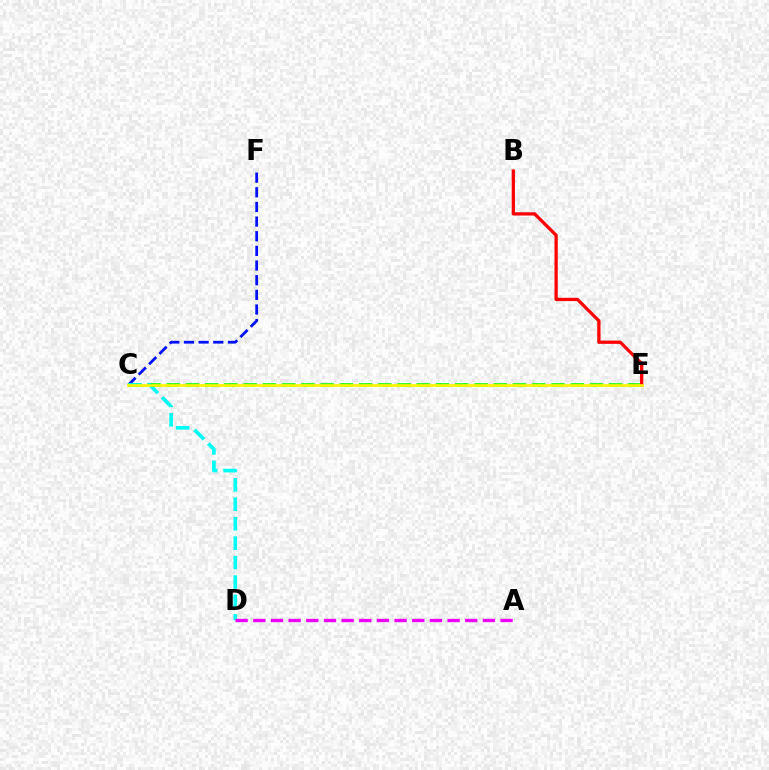{('C', 'F'): [{'color': '#0010ff', 'line_style': 'dashed', 'thickness': 1.99}], ('C', 'E'): [{'color': '#08ff00', 'line_style': 'dashed', 'thickness': 2.61}, {'color': '#fcf500', 'line_style': 'solid', 'thickness': 1.94}], ('B', 'E'): [{'color': '#ff0000', 'line_style': 'solid', 'thickness': 2.36}], ('C', 'D'): [{'color': '#00fff6', 'line_style': 'dashed', 'thickness': 2.64}], ('A', 'D'): [{'color': '#ee00ff', 'line_style': 'dashed', 'thickness': 2.4}]}